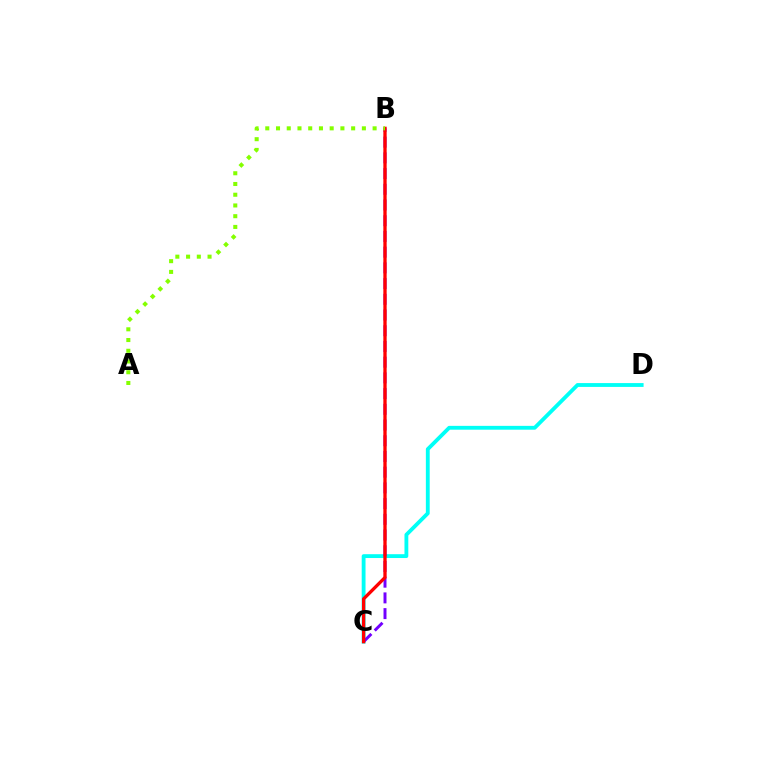{('C', 'D'): [{'color': '#00fff6', 'line_style': 'solid', 'thickness': 2.76}], ('B', 'C'): [{'color': '#7200ff', 'line_style': 'dashed', 'thickness': 2.13}, {'color': '#ff0000', 'line_style': 'solid', 'thickness': 2.38}], ('A', 'B'): [{'color': '#84ff00', 'line_style': 'dotted', 'thickness': 2.92}]}